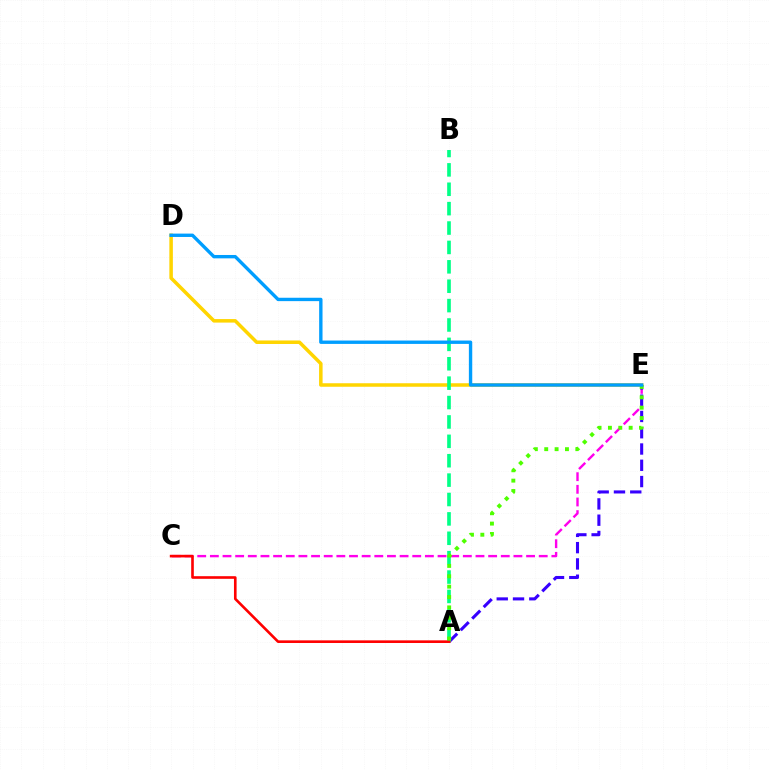{('C', 'E'): [{'color': '#ff00ed', 'line_style': 'dashed', 'thickness': 1.72}], ('D', 'E'): [{'color': '#ffd500', 'line_style': 'solid', 'thickness': 2.53}, {'color': '#009eff', 'line_style': 'solid', 'thickness': 2.43}], ('A', 'E'): [{'color': '#3700ff', 'line_style': 'dashed', 'thickness': 2.21}, {'color': '#4fff00', 'line_style': 'dotted', 'thickness': 2.82}], ('A', 'B'): [{'color': '#00ff86', 'line_style': 'dashed', 'thickness': 2.63}], ('A', 'C'): [{'color': '#ff0000', 'line_style': 'solid', 'thickness': 1.89}]}